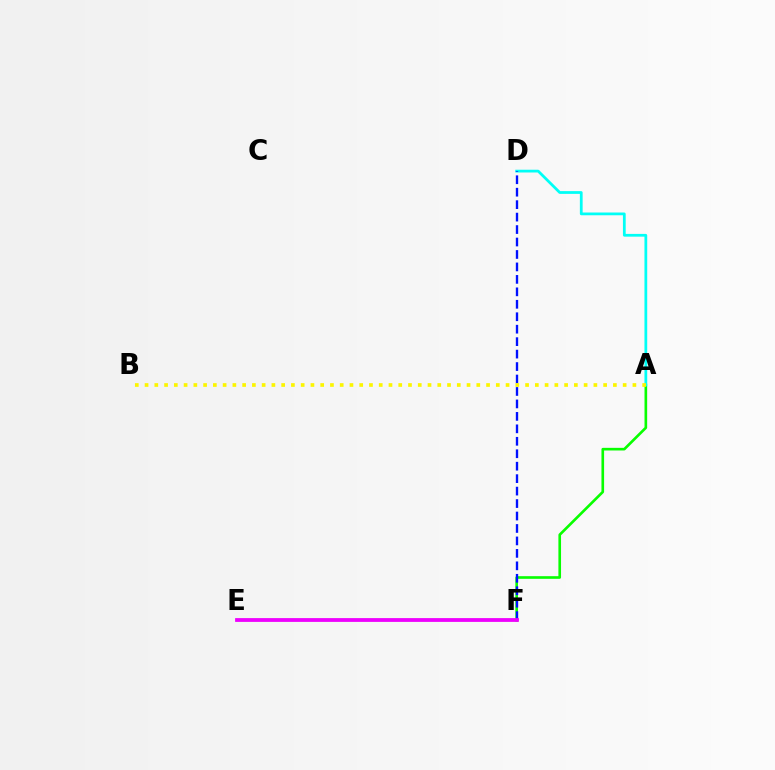{('A', 'F'): [{'color': '#08ff00', 'line_style': 'solid', 'thickness': 1.9}], ('E', 'F'): [{'color': '#ff0000', 'line_style': 'solid', 'thickness': 1.56}, {'color': '#ee00ff', 'line_style': 'solid', 'thickness': 2.71}], ('A', 'D'): [{'color': '#00fff6', 'line_style': 'solid', 'thickness': 1.98}], ('D', 'F'): [{'color': '#0010ff', 'line_style': 'dashed', 'thickness': 1.69}], ('A', 'B'): [{'color': '#fcf500', 'line_style': 'dotted', 'thickness': 2.65}]}